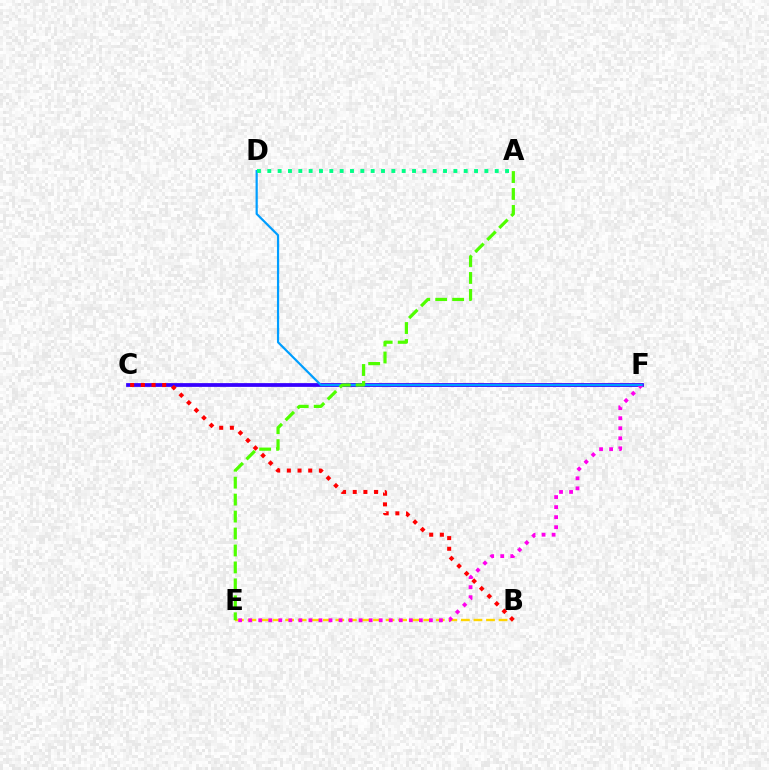{('B', 'E'): [{'color': '#ffd500', 'line_style': 'dashed', 'thickness': 1.71}], ('C', 'F'): [{'color': '#3700ff', 'line_style': 'solid', 'thickness': 2.7}], ('E', 'F'): [{'color': '#ff00ed', 'line_style': 'dotted', 'thickness': 2.73}], ('D', 'F'): [{'color': '#009eff', 'line_style': 'solid', 'thickness': 1.59}], ('B', 'C'): [{'color': '#ff0000', 'line_style': 'dotted', 'thickness': 2.9}], ('A', 'D'): [{'color': '#00ff86', 'line_style': 'dotted', 'thickness': 2.81}], ('A', 'E'): [{'color': '#4fff00', 'line_style': 'dashed', 'thickness': 2.3}]}